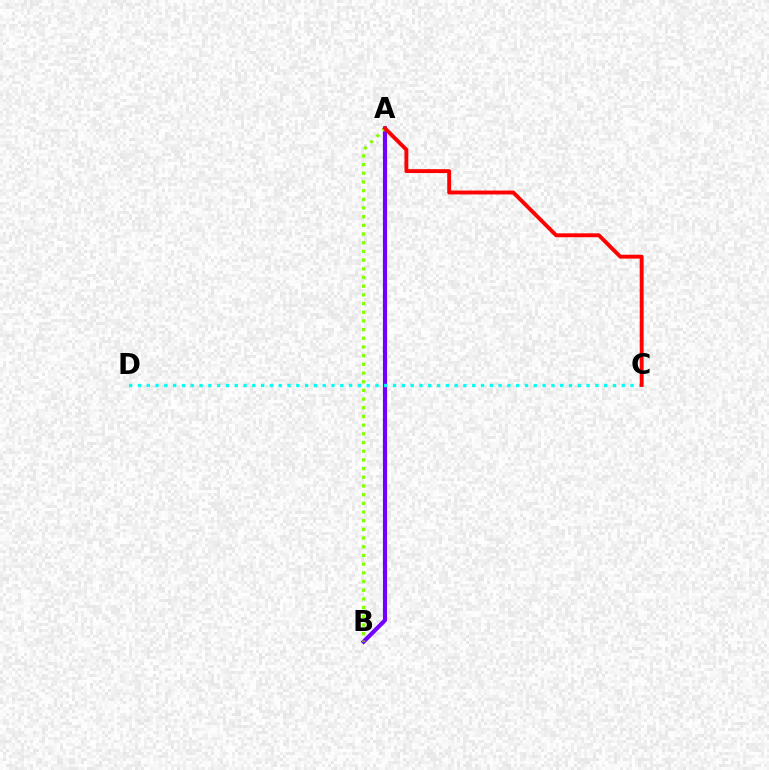{('A', 'B'): [{'color': '#7200ff', 'line_style': 'solid', 'thickness': 2.97}, {'color': '#84ff00', 'line_style': 'dotted', 'thickness': 2.36}], ('C', 'D'): [{'color': '#00fff6', 'line_style': 'dotted', 'thickness': 2.39}], ('A', 'C'): [{'color': '#ff0000', 'line_style': 'solid', 'thickness': 2.79}]}